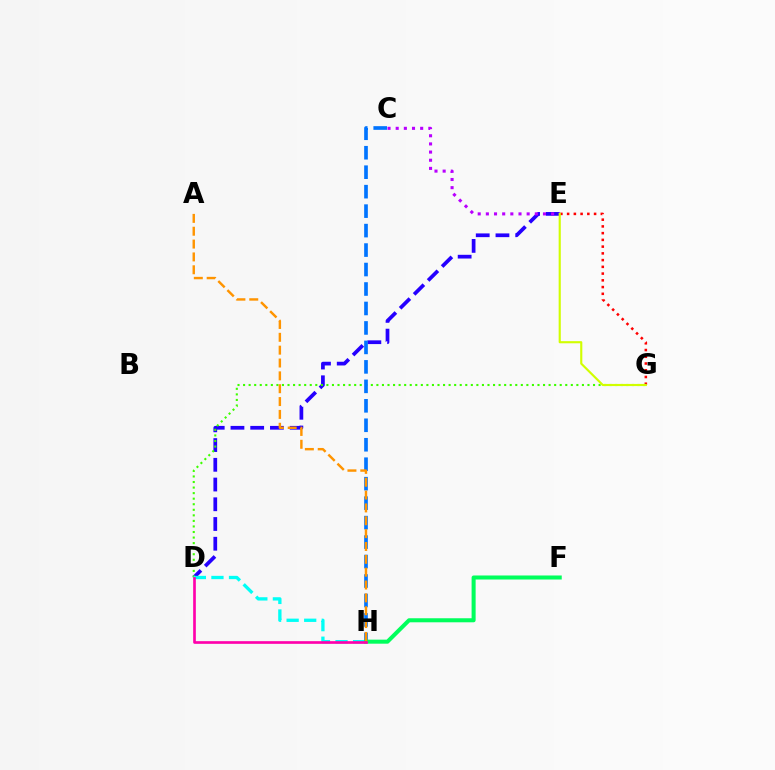{('D', 'E'): [{'color': '#2500ff', 'line_style': 'dashed', 'thickness': 2.68}], ('D', 'G'): [{'color': '#3dff00', 'line_style': 'dotted', 'thickness': 1.51}], ('C', 'H'): [{'color': '#0074ff', 'line_style': 'dashed', 'thickness': 2.64}], ('D', 'H'): [{'color': '#00fff6', 'line_style': 'dashed', 'thickness': 2.39}, {'color': '#ff00ac', 'line_style': 'solid', 'thickness': 1.92}], ('F', 'H'): [{'color': '#00ff5c', 'line_style': 'solid', 'thickness': 2.9}], ('C', 'E'): [{'color': '#b900ff', 'line_style': 'dotted', 'thickness': 2.22}], ('E', 'G'): [{'color': '#ff0000', 'line_style': 'dotted', 'thickness': 1.83}, {'color': '#d1ff00', 'line_style': 'solid', 'thickness': 1.54}], ('A', 'H'): [{'color': '#ff9400', 'line_style': 'dashed', 'thickness': 1.75}]}